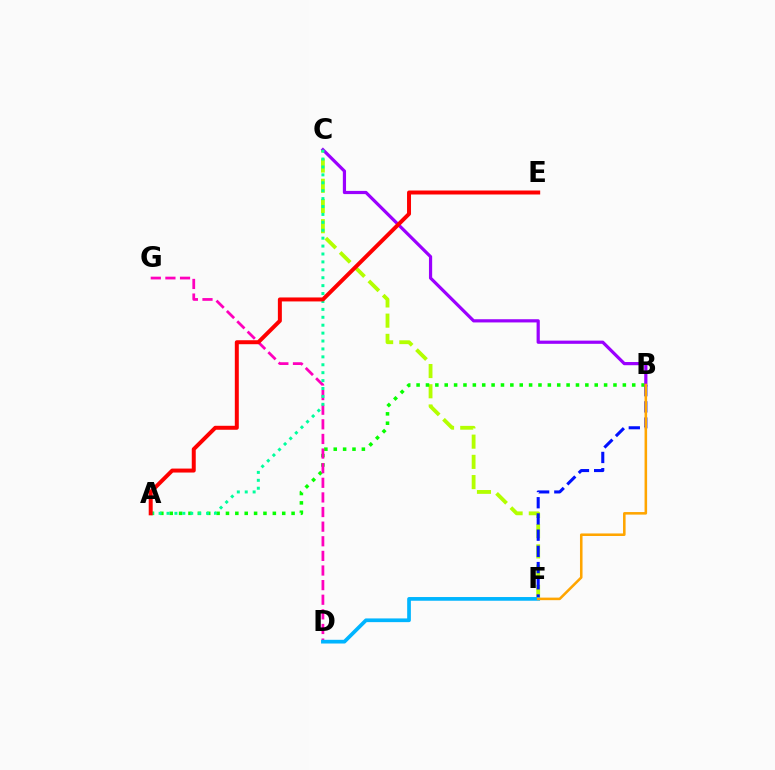{('C', 'F'): [{'color': '#b3ff00', 'line_style': 'dashed', 'thickness': 2.75}], ('B', 'F'): [{'color': '#0010ff', 'line_style': 'dashed', 'thickness': 2.2}, {'color': '#ffa500', 'line_style': 'solid', 'thickness': 1.84}], ('A', 'B'): [{'color': '#08ff00', 'line_style': 'dotted', 'thickness': 2.55}], ('B', 'C'): [{'color': '#9b00ff', 'line_style': 'solid', 'thickness': 2.3}], ('D', 'G'): [{'color': '#ff00bd', 'line_style': 'dashed', 'thickness': 1.99}], ('D', 'F'): [{'color': '#00b5ff', 'line_style': 'solid', 'thickness': 2.67}], ('A', 'C'): [{'color': '#00ff9d', 'line_style': 'dotted', 'thickness': 2.15}], ('A', 'E'): [{'color': '#ff0000', 'line_style': 'solid', 'thickness': 2.86}]}